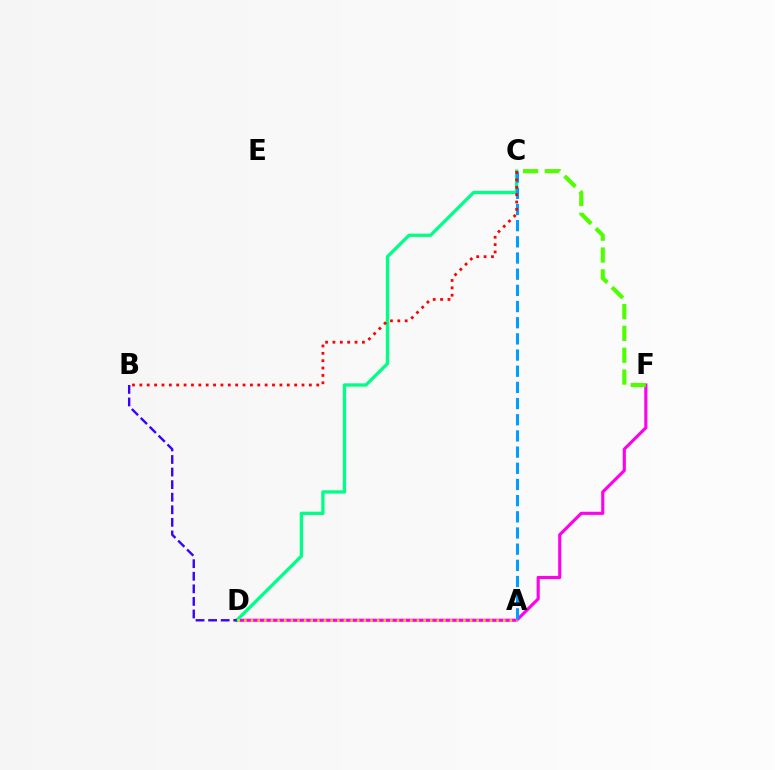{('D', 'F'): [{'color': '#ff00ed', 'line_style': 'solid', 'thickness': 2.24}], ('C', 'D'): [{'color': '#00ff86', 'line_style': 'solid', 'thickness': 2.39}], ('A', 'D'): [{'color': '#ffd500', 'line_style': 'dotted', 'thickness': 1.8}], ('A', 'C'): [{'color': '#009eff', 'line_style': 'dashed', 'thickness': 2.2}], ('C', 'F'): [{'color': '#4fff00', 'line_style': 'dashed', 'thickness': 2.97}], ('B', 'D'): [{'color': '#3700ff', 'line_style': 'dashed', 'thickness': 1.71}], ('B', 'C'): [{'color': '#ff0000', 'line_style': 'dotted', 'thickness': 2.0}]}